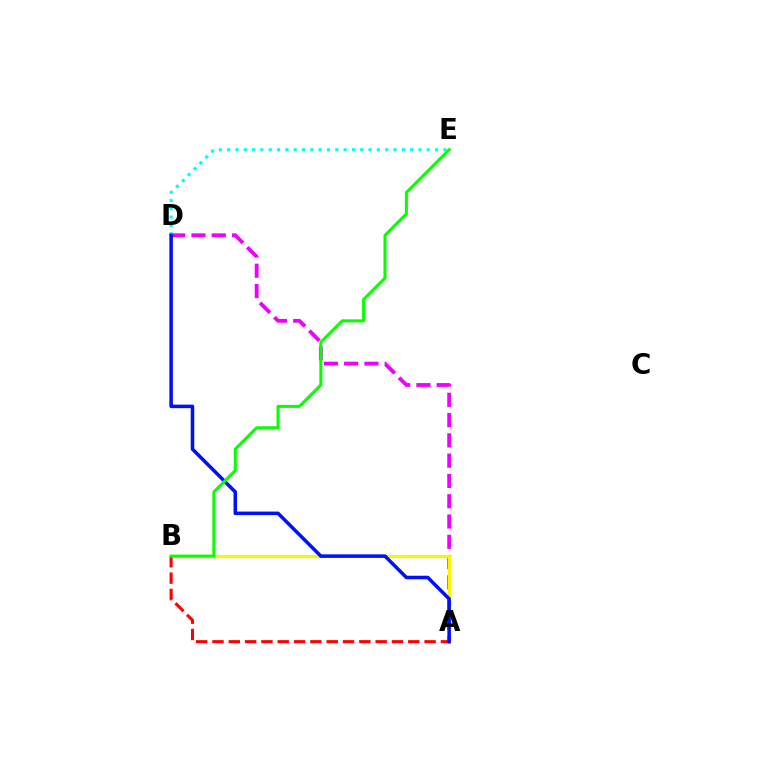{('A', 'D'): [{'color': '#ee00ff', 'line_style': 'dashed', 'thickness': 2.76}, {'color': '#0010ff', 'line_style': 'solid', 'thickness': 2.54}], ('A', 'B'): [{'color': '#fcf500', 'line_style': 'solid', 'thickness': 2.3}, {'color': '#ff0000', 'line_style': 'dashed', 'thickness': 2.22}], ('D', 'E'): [{'color': '#00fff6', 'line_style': 'dotted', 'thickness': 2.26}], ('B', 'E'): [{'color': '#08ff00', 'line_style': 'solid', 'thickness': 2.19}]}